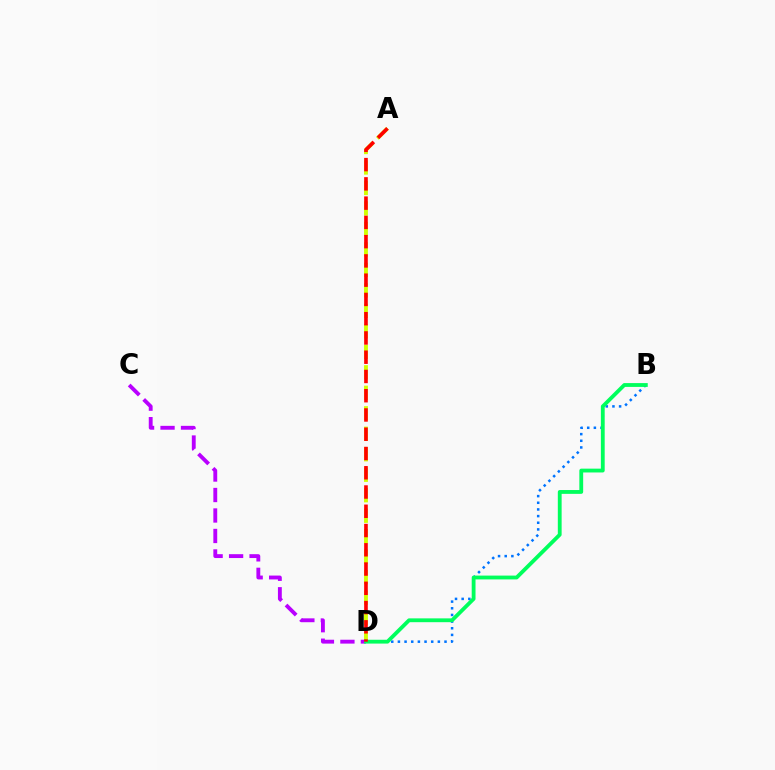{('B', 'D'): [{'color': '#0074ff', 'line_style': 'dotted', 'thickness': 1.81}, {'color': '#00ff5c', 'line_style': 'solid', 'thickness': 2.75}], ('A', 'D'): [{'color': '#d1ff00', 'line_style': 'dashed', 'thickness': 2.78}, {'color': '#ff0000', 'line_style': 'dashed', 'thickness': 2.62}], ('C', 'D'): [{'color': '#b900ff', 'line_style': 'dashed', 'thickness': 2.78}]}